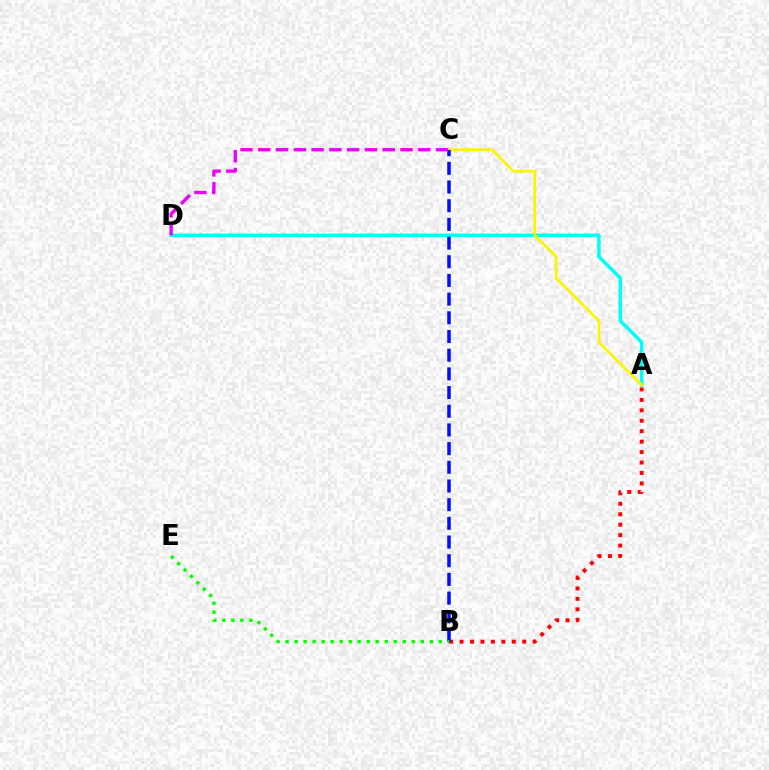{('A', 'D'): [{'color': '#00fff6', 'line_style': 'solid', 'thickness': 2.52}], ('A', 'C'): [{'color': '#fcf500', 'line_style': 'solid', 'thickness': 1.97}], ('A', 'B'): [{'color': '#ff0000', 'line_style': 'dotted', 'thickness': 2.84}], ('B', 'C'): [{'color': '#0010ff', 'line_style': 'dashed', 'thickness': 2.54}], ('B', 'E'): [{'color': '#08ff00', 'line_style': 'dotted', 'thickness': 2.45}], ('C', 'D'): [{'color': '#ee00ff', 'line_style': 'dashed', 'thickness': 2.42}]}